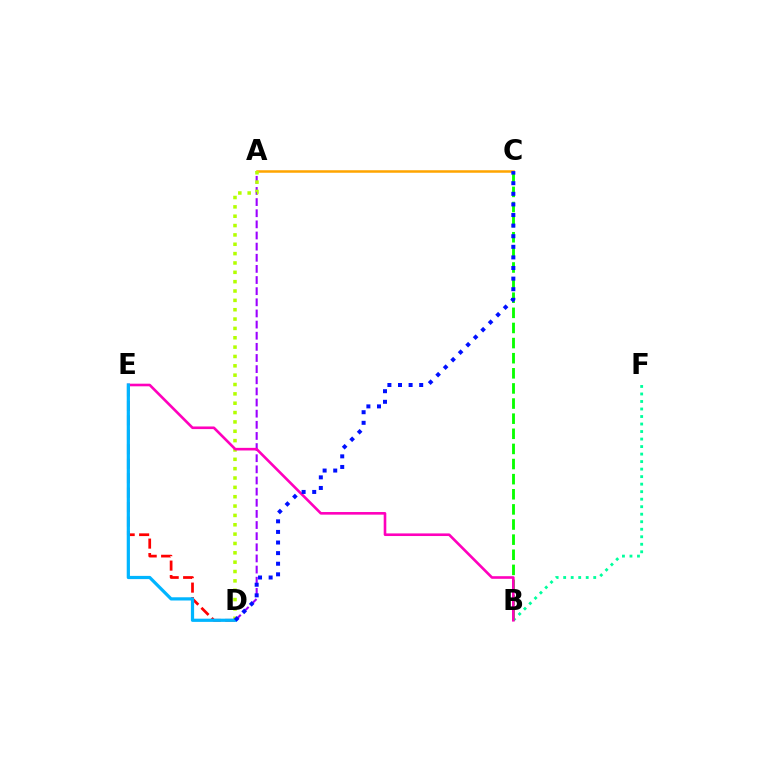{('A', 'C'): [{'color': '#ffa500', 'line_style': 'solid', 'thickness': 1.81}], ('B', 'F'): [{'color': '#00ff9d', 'line_style': 'dotted', 'thickness': 2.04}], ('A', 'D'): [{'color': '#9b00ff', 'line_style': 'dashed', 'thickness': 1.51}, {'color': '#b3ff00', 'line_style': 'dotted', 'thickness': 2.54}], ('B', 'C'): [{'color': '#08ff00', 'line_style': 'dashed', 'thickness': 2.05}], ('D', 'E'): [{'color': '#ff0000', 'line_style': 'dashed', 'thickness': 1.97}, {'color': '#00b5ff', 'line_style': 'solid', 'thickness': 2.32}], ('B', 'E'): [{'color': '#ff00bd', 'line_style': 'solid', 'thickness': 1.89}], ('C', 'D'): [{'color': '#0010ff', 'line_style': 'dotted', 'thickness': 2.88}]}